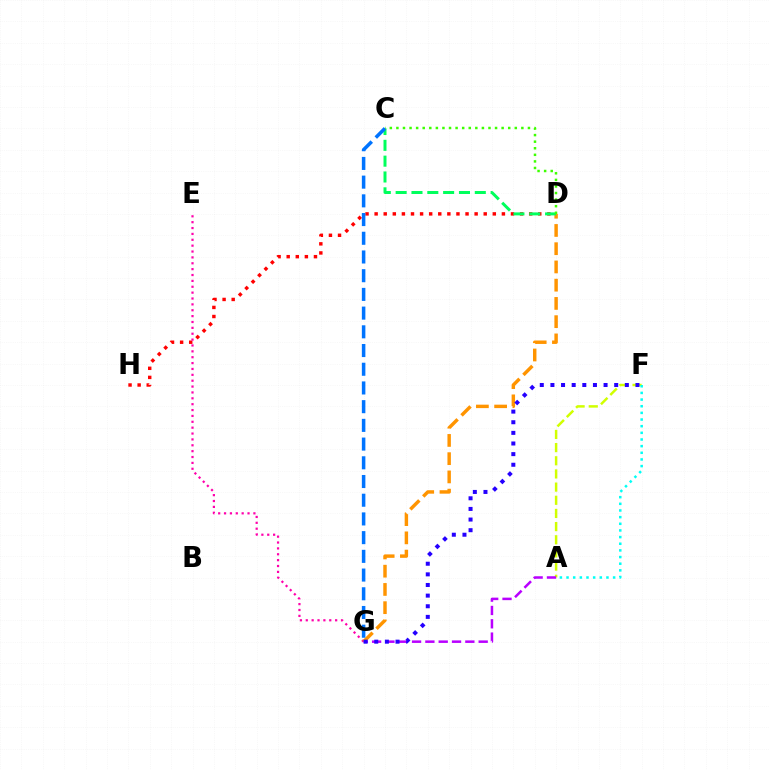{('D', 'H'): [{'color': '#ff0000', 'line_style': 'dotted', 'thickness': 2.47}], ('A', 'F'): [{'color': '#d1ff00', 'line_style': 'dashed', 'thickness': 1.79}, {'color': '#00fff6', 'line_style': 'dotted', 'thickness': 1.81}], ('E', 'G'): [{'color': '#ff00ac', 'line_style': 'dotted', 'thickness': 1.6}], ('D', 'G'): [{'color': '#ff9400', 'line_style': 'dashed', 'thickness': 2.48}], ('A', 'G'): [{'color': '#b900ff', 'line_style': 'dashed', 'thickness': 1.81}], ('C', 'D'): [{'color': '#00ff5c', 'line_style': 'dashed', 'thickness': 2.15}, {'color': '#3dff00', 'line_style': 'dotted', 'thickness': 1.79}], ('F', 'G'): [{'color': '#2500ff', 'line_style': 'dotted', 'thickness': 2.89}], ('C', 'G'): [{'color': '#0074ff', 'line_style': 'dashed', 'thickness': 2.54}]}